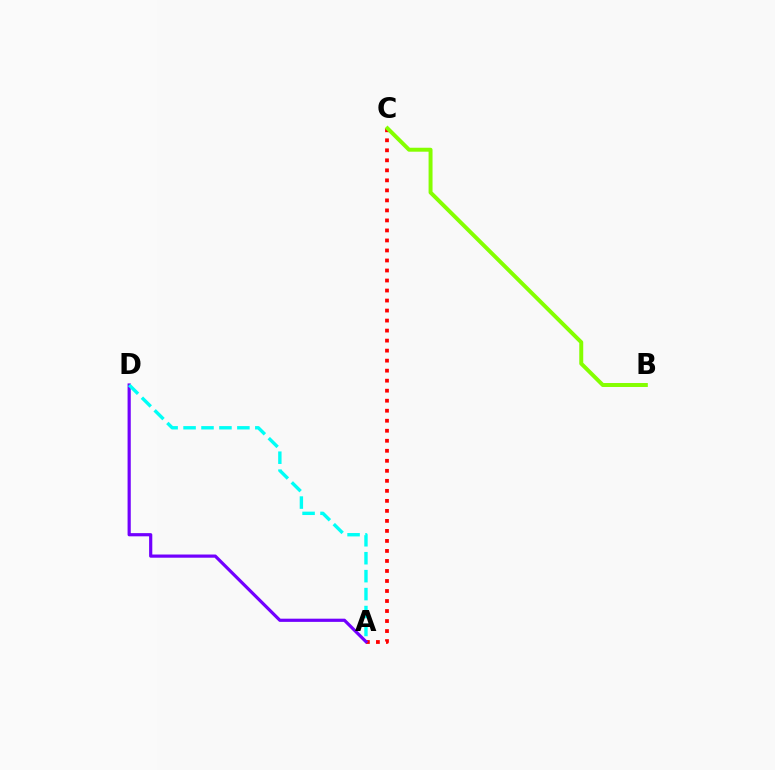{('A', 'C'): [{'color': '#ff0000', 'line_style': 'dotted', 'thickness': 2.72}], ('A', 'D'): [{'color': '#7200ff', 'line_style': 'solid', 'thickness': 2.3}, {'color': '#00fff6', 'line_style': 'dashed', 'thickness': 2.44}], ('B', 'C'): [{'color': '#84ff00', 'line_style': 'solid', 'thickness': 2.85}]}